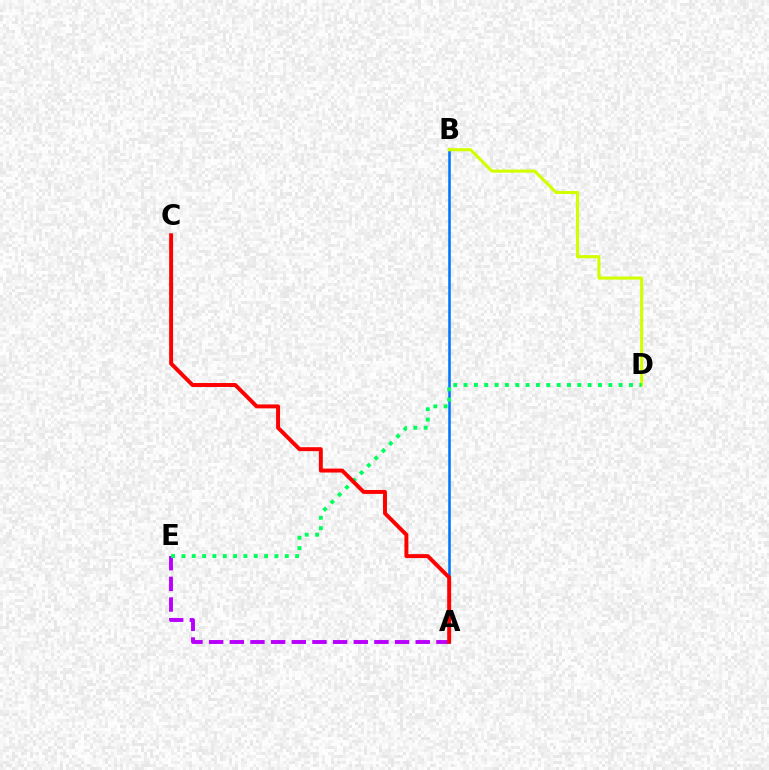{('A', 'E'): [{'color': '#b900ff', 'line_style': 'dashed', 'thickness': 2.81}], ('A', 'B'): [{'color': '#0074ff', 'line_style': 'solid', 'thickness': 1.83}], ('B', 'D'): [{'color': '#d1ff00', 'line_style': 'solid', 'thickness': 2.23}], ('D', 'E'): [{'color': '#00ff5c', 'line_style': 'dotted', 'thickness': 2.81}], ('A', 'C'): [{'color': '#ff0000', 'line_style': 'solid', 'thickness': 2.84}]}